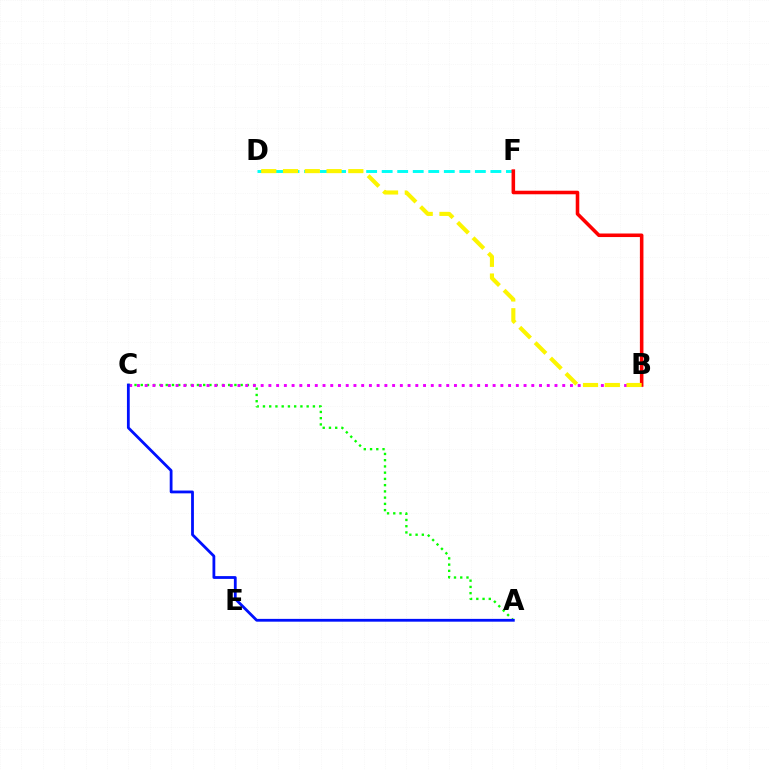{('A', 'C'): [{'color': '#08ff00', 'line_style': 'dotted', 'thickness': 1.7}, {'color': '#0010ff', 'line_style': 'solid', 'thickness': 2.01}], ('D', 'F'): [{'color': '#00fff6', 'line_style': 'dashed', 'thickness': 2.11}], ('B', 'C'): [{'color': '#ee00ff', 'line_style': 'dotted', 'thickness': 2.1}], ('B', 'F'): [{'color': '#ff0000', 'line_style': 'solid', 'thickness': 2.56}], ('B', 'D'): [{'color': '#fcf500', 'line_style': 'dashed', 'thickness': 2.96}]}